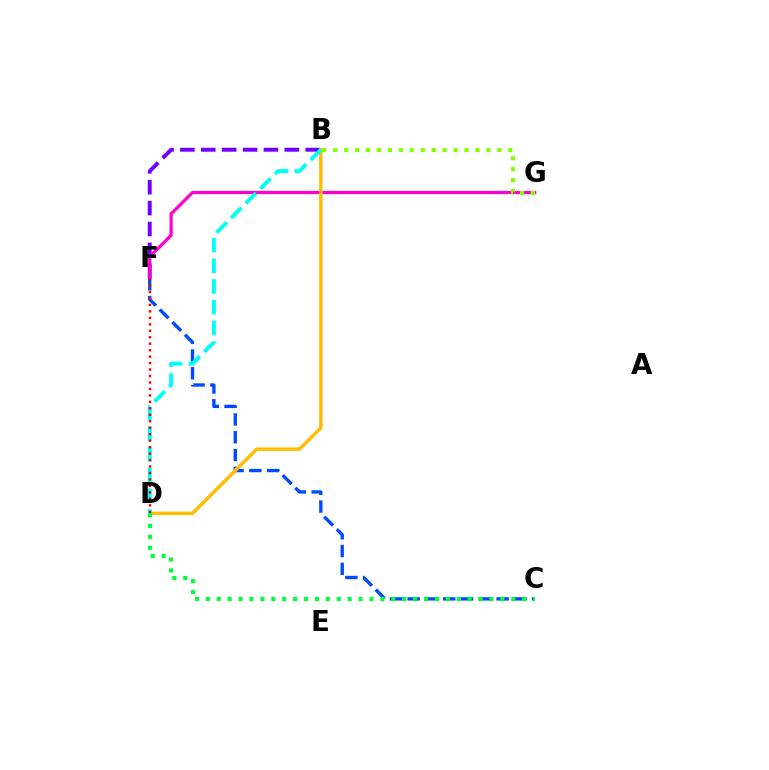{('B', 'F'): [{'color': '#7200ff', 'line_style': 'dashed', 'thickness': 2.84}], ('F', 'G'): [{'color': '#ff00cf', 'line_style': 'solid', 'thickness': 2.31}], ('C', 'F'): [{'color': '#004bff', 'line_style': 'dashed', 'thickness': 2.42}], ('B', 'D'): [{'color': '#ffbd00', 'line_style': 'solid', 'thickness': 2.47}, {'color': '#00fff6', 'line_style': 'dashed', 'thickness': 2.81}], ('C', 'D'): [{'color': '#00ff39', 'line_style': 'dotted', 'thickness': 2.96}], ('B', 'G'): [{'color': '#84ff00', 'line_style': 'dotted', 'thickness': 2.97}], ('D', 'F'): [{'color': '#ff0000', 'line_style': 'dotted', 'thickness': 1.76}]}